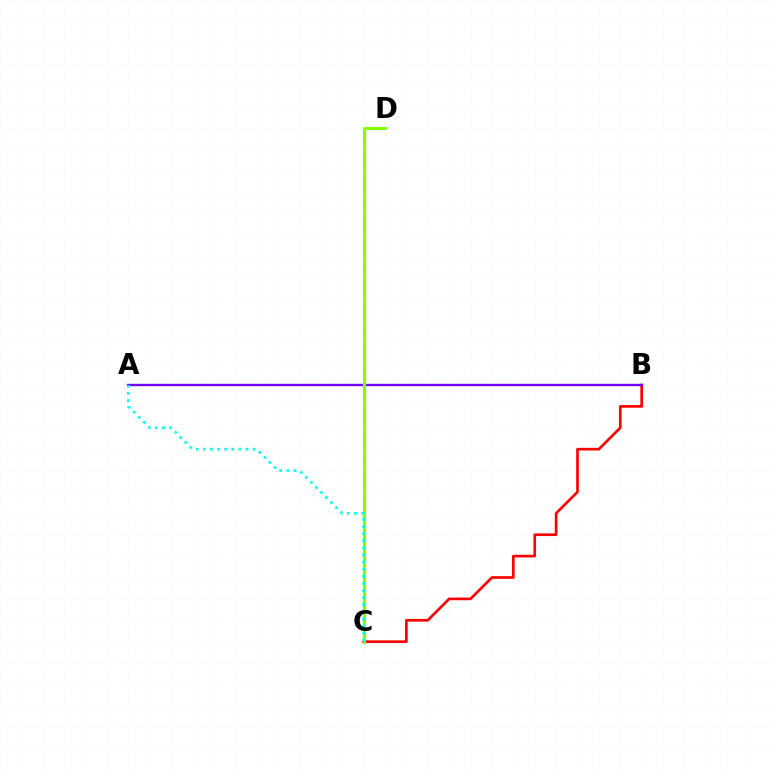{('B', 'C'): [{'color': '#ff0000', 'line_style': 'solid', 'thickness': 1.92}], ('A', 'B'): [{'color': '#7200ff', 'line_style': 'solid', 'thickness': 1.69}], ('C', 'D'): [{'color': '#84ff00', 'line_style': 'solid', 'thickness': 2.26}], ('A', 'C'): [{'color': '#00fff6', 'line_style': 'dotted', 'thickness': 1.93}]}